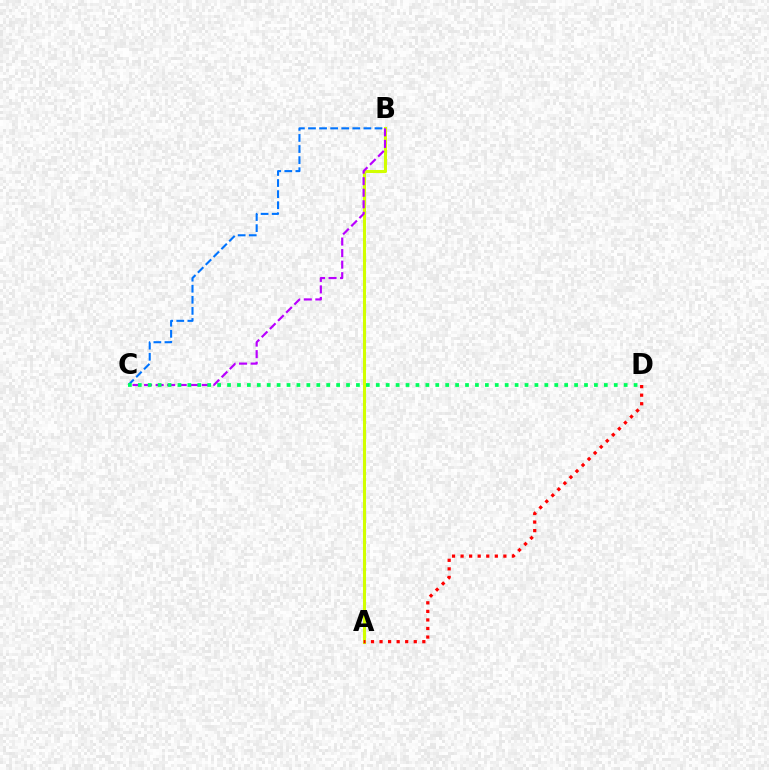{('A', 'B'): [{'color': '#d1ff00', 'line_style': 'solid', 'thickness': 2.2}], ('B', 'C'): [{'color': '#0074ff', 'line_style': 'dashed', 'thickness': 1.51}, {'color': '#b900ff', 'line_style': 'dashed', 'thickness': 1.57}], ('C', 'D'): [{'color': '#00ff5c', 'line_style': 'dotted', 'thickness': 2.69}], ('A', 'D'): [{'color': '#ff0000', 'line_style': 'dotted', 'thickness': 2.33}]}